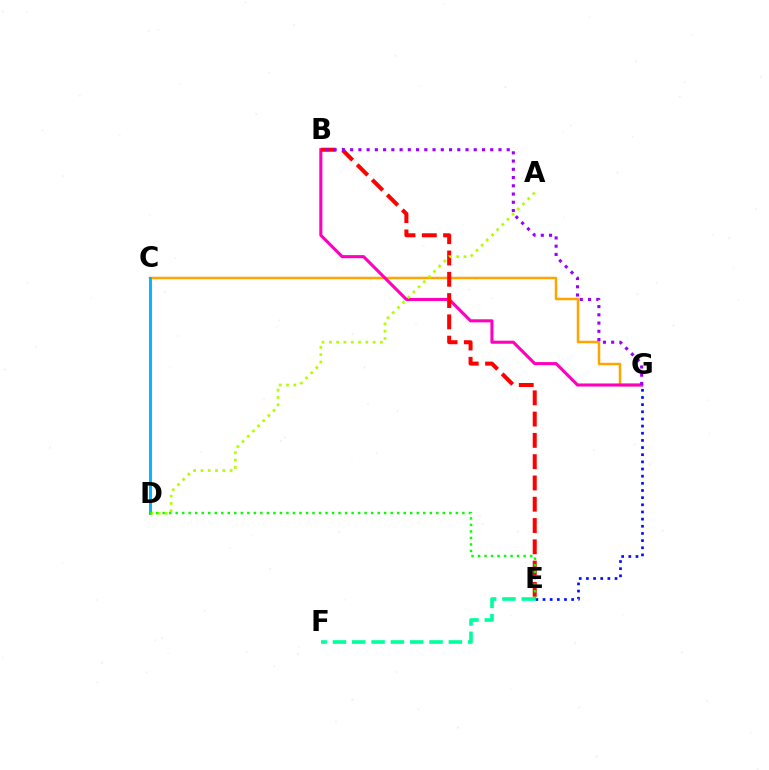{('C', 'G'): [{'color': '#ffa500', 'line_style': 'solid', 'thickness': 1.8}], ('B', 'G'): [{'color': '#ff00bd', 'line_style': 'solid', 'thickness': 2.22}, {'color': '#9b00ff', 'line_style': 'dotted', 'thickness': 2.24}], ('B', 'E'): [{'color': '#ff0000', 'line_style': 'dashed', 'thickness': 2.89}], ('C', 'D'): [{'color': '#00b5ff', 'line_style': 'solid', 'thickness': 2.11}], ('A', 'D'): [{'color': '#b3ff00', 'line_style': 'dotted', 'thickness': 1.98}], ('E', 'G'): [{'color': '#0010ff', 'line_style': 'dotted', 'thickness': 1.94}], ('D', 'E'): [{'color': '#08ff00', 'line_style': 'dotted', 'thickness': 1.77}], ('E', 'F'): [{'color': '#00ff9d', 'line_style': 'dashed', 'thickness': 2.62}]}